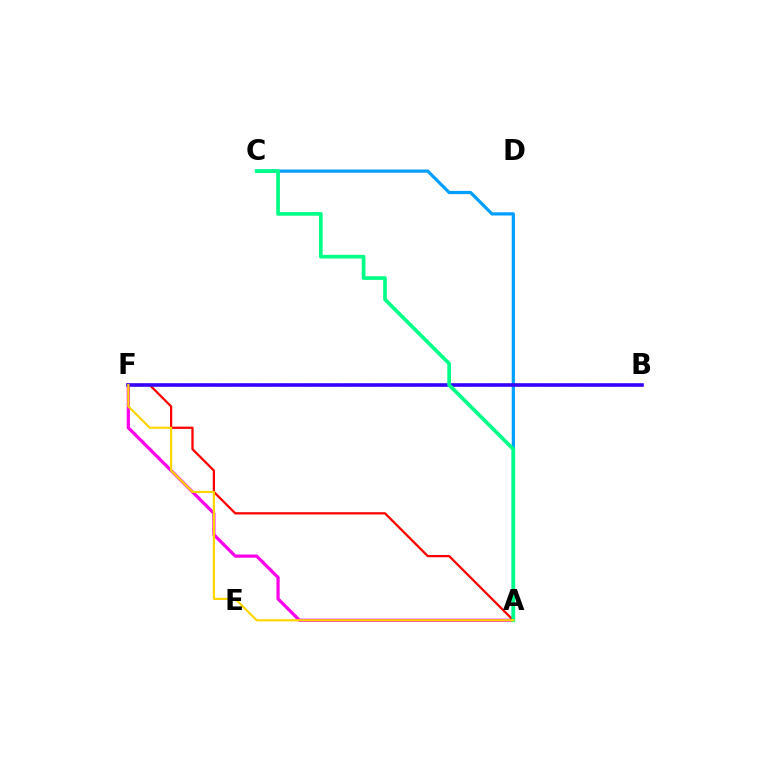{('A', 'F'): [{'color': '#ff00ed', 'line_style': 'solid', 'thickness': 2.31}, {'color': '#ff0000', 'line_style': 'solid', 'thickness': 1.63}, {'color': '#ffd500', 'line_style': 'solid', 'thickness': 1.58}], ('A', 'C'): [{'color': '#009eff', 'line_style': 'solid', 'thickness': 2.3}, {'color': '#00ff86', 'line_style': 'solid', 'thickness': 2.66}], ('B', 'F'): [{'color': '#4fff00', 'line_style': 'dashed', 'thickness': 1.78}, {'color': '#3700ff', 'line_style': 'solid', 'thickness': 2.57}]}